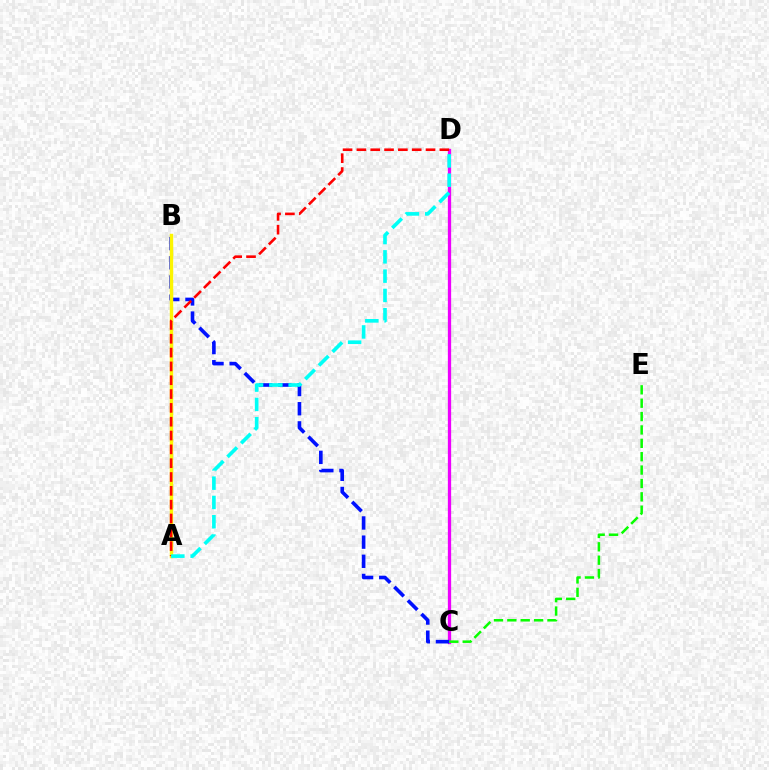{('C', 'D'): [{'color': '#ee00ff', 'line_style': 'solid', 'thickness': 2.36}], ('B', 'C'): [{'color': '#0010ff', 'line_style': 'dashed', 'thickness': 2.6}], ('A', 'B'): [{'color': '#fcf500', 'line_style': 'solid', 'thickness': 2.47}], ('A', 'D'): [{'color': '#ff0000', 'line_style': 'dashed', 'thickness': 1.88}, {'color': '#00fff6', 'line_style': 'dashed', 'thickness': 2.62}], ('C', 'E'): [{'color': '#08ff00', 'line_style': 'dashed', 'thickness': 1.82}]}